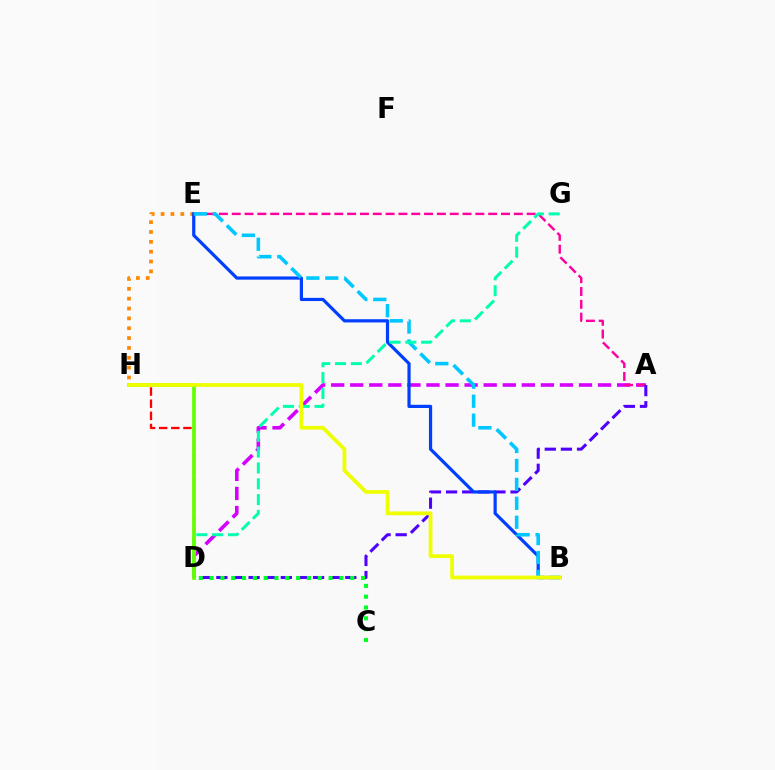{('D', 'H'): [{'color': '#ff0000', 'line_style': 'dashed', 'thickness': 1.65}, {'color': '#66ff00', 'line_style': 'solid', 'thickness': 2.68}], ('E', 'H'): [{'color': '#ff8800', 'line_style': 'dotted', 'thickness': 2.68}], ('A', 'D'): [{'color': '#d600ff', 'line_style': 'dashed', 'thickness': 2.59}, {'color': '#4f00ff', 'line_style': 'dashed', 'thickness': 2.19}], ('A', 'E'): [{'color': '#ff00a0', 'line_style': 'dashed', 'thickness': 1.74}], ('B', 'E'): [{'color': '#003fff', 'line_style': 'solid', 'thickness': 2.3}, {'color': '#00c7ff', 'line_style': 'dashed', 'thickness': 2.57}], ('D', 'G'): [{'color': '#00ffaf', 'line_style': 'dashed', 'thickness': 2.15}], ('B', 'H'): [{'color': '#eeff00', 'line_style': 'solid', 'thickness': 2.72}], ('C', 'D'): [{'color': '#00ff27', 'line_style': 'dotted', 'thickness': 2.94}]}